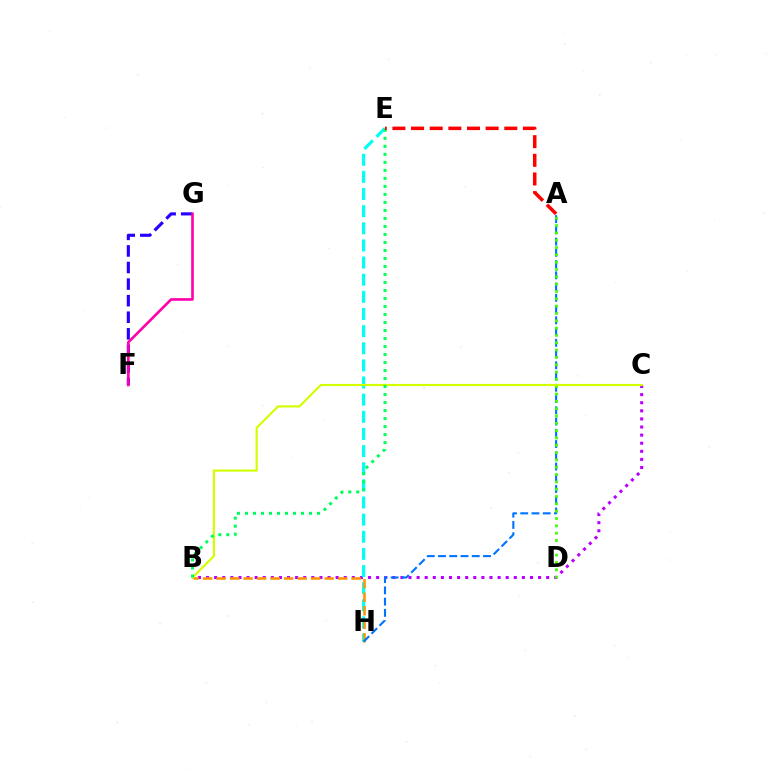{('F', 'G'): [{'color': '#2500ff', 'line_style': 'dashed', 'thickness': 2.25}, {'color': '#ff00ac', 'line_style': 'solid', 'thickness': 1.9}], ('B', 'C'): [{'color': '#b900ff', 'line_style': 'dotted', 'thickness': 2.2}, {'color': '#d1ff00', 'line_style': 'solid', 'thickness': 1.55}], ('E', 'H'): [{'color': '#00fff6', 'line_style': 'dashed', 'thickness': 2.33}], ('B', 'H'): [{'color': '#ff9400', 'line_style': 'dashed', 'thickness': 1.84}], ('A', 'H'): [{'color': '#0074ff', 'line_style': 'dashed', 'thickness': 1.53}], ('A', 'D'): [{'color': '#3dff00', 'line_style': 'dotted', 'thickness': 1.99}], ('B', 'E'): [{'color': '#00ff5c', 'line_style': 'dotted', 'thickness': 2.18}], ('A', 'E'): [{'color': '#ff0000', 'line_style': 'dashed', 'thickness': 2.53}]}